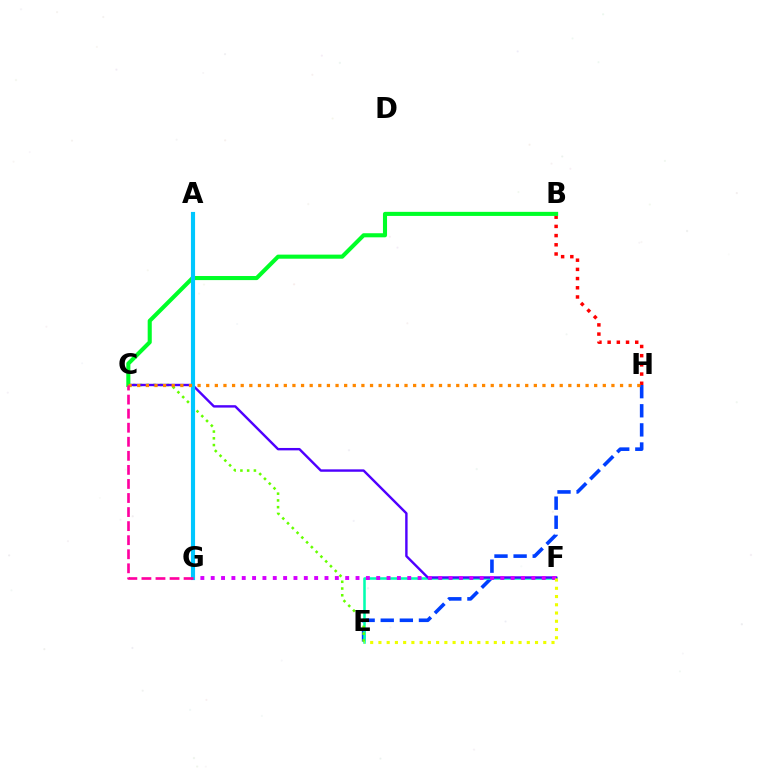{('B', 'H'): [{'color': '#ff0000', 'line_style': 'dotted', 'thickness': 2.5}], ('E', 'H'): [{'color': '#003fff', 'line_style': 'dashed', 'thickness': 2.6}], ('E', 'F'): [{'color': '#00ffaf', 'line_style': 'solid', 'thickness': 1.83}, {'color': '#eeff00', 'line_style': 'dotted', 'thickness': 2.24}], ('C', 'E'): [{'color': '#66ff00', 'line_style': 'dotted', 'thickness': 1.83}], ('C', 'F'): [{'color': '#4f00ff', 'line_style': 'solid', 'thickness': 1.73}], ('F', 'G'): [{'color': '#d600ff', 'line_style': 'dotted', 'thickness': 2.81}], ('B', 'C'): [{'color': '#00ff27', 'line_style': 'solid', 'thickness': 2.94}], ('A', 'G'): [{'color': '#00c7ff', 'line_style': 'solid', 'thickness': 2.98}], ('C', 'H'): [{'color': '#ff8800', 'line_style': 'dotted', 'thickness': 2.34}], ('C', 'G'): [{'color': '#ff00a0', 'line_style': 'dashed', 'thickness': 1.91}]}